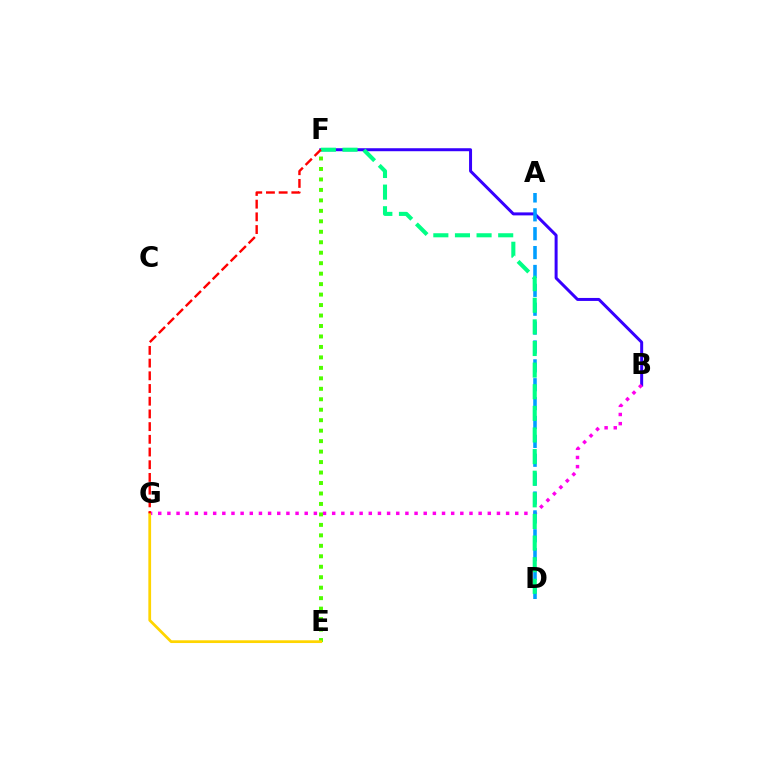{('B', 'F'): [{'color': '#3700ff', 'line_style': 'solid', 'thickness': 2.15}], ('B', 'G'): [{'color': '#ff00ed', 'line_style': 'dotted', 'thickness': 2.49}], ('A', 'D'): [{'color': '#009eff', 'line_style': 'dashed', 'thickness': 2.56}], ('D', 'F'): [{'color': '#00ff86', 'line_style': 'dashed', 'thickness': 2.94}], ('E', 'F'): [{'color': '#4fff00', 'line_style': 'dotted', 'thickness': 2.84}], ('E', 'G'): [{'color': '#ffd500', 'line_style': 'solid', 'thickness': 1.98}], ('F', 'G'): [{'color': '#ff0000', 'line_style': 'dashed', 'thickness': 1.73}]}